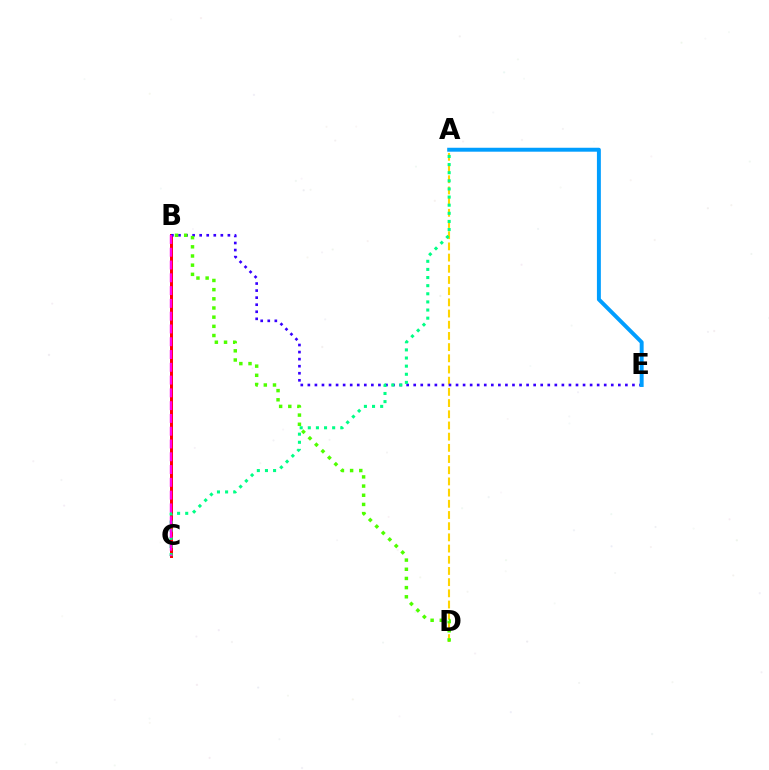{('B', 'C'): [{'color': '#ff0000', 'line_style': 'solid', 'thickness': 2.15}, {'color': '#ff00ed', 'line_style': 'dashed', 'thickness': 1.74}], ('A', 'D'): [{'color': '#ffd500', 'line_style': 'dashed', 'thickness': 1.52}], ('B', 'E'): [{'color': '#3700ff', 'line_style': 'dotted', 'thickness': 1.92}], ('A', 'E'): [{'color': '#009eff', 'line_style': 'solid', 'thickness': 2.83}], ('A', 'C'): [{'color': '#00ff86', 'line_style': 'dotted', 'thickness': 2.21}], ('B', 'D'): [{'color': '#4fff00', 'line_style': 'dotted', 'thickness': 2.49}]}